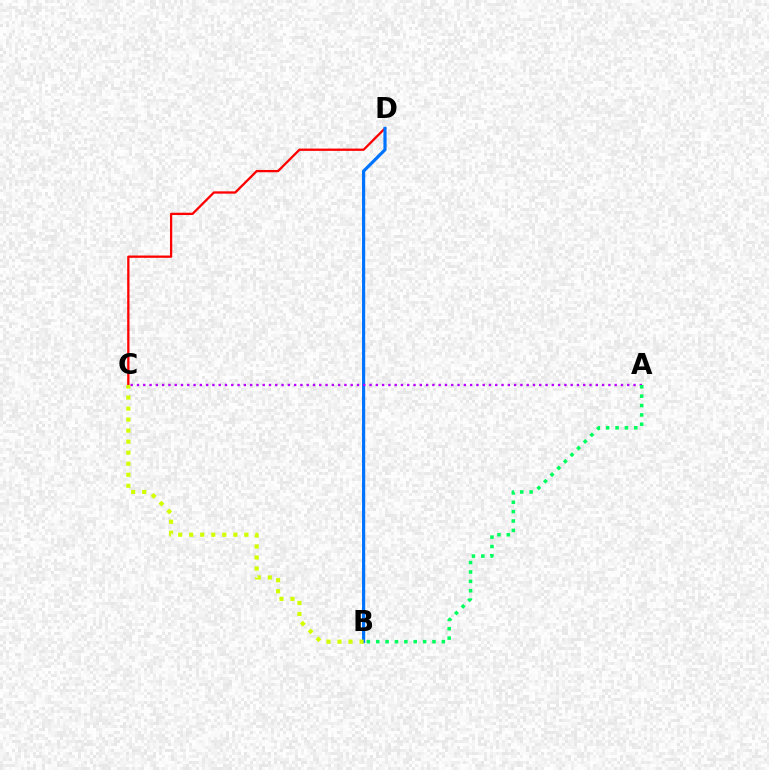{('C', 'D'): [{'color': '#ff0000', 'line_style': 'solid', 'thickness': 1.65}], ('B', 'D'): [{'color': '#0074ff', 'line_style': 'solid', 'thickness': 2.29}], ('B', 'C'): [{'color': '#d1ff00', 'line_style': 'dotted', 'thickness': 3.0}], ('A', 'C'): [{'color': '#b900ff', 'line_style': 'dotted', 'thickness': 1.71}], ('A', 'B'): [{'color': '#00ff5c', 'line_style': 'dotted', 'thickness': 2.55}]}